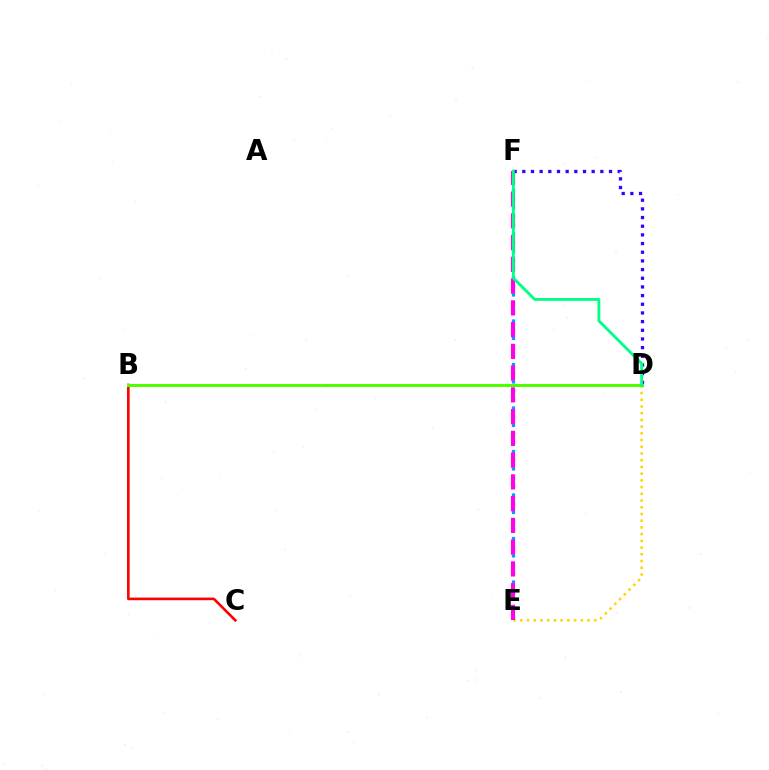{('B', 'C'): [{'color': '#ff0000', 'line_style': 'solid', 'thickness': 1.89}], ('E', 'F'): [{'color': '#009eff', 'line_style': 'dotted', 'thickness': 2.36}, {'color': '#ff00ed', 'line_style': 'dashed', 'thickness': 2.95}], ('D', 'E'): [{'color': '#ffd500', 'line_style': 'dotted', 'thickness': 1.83}], ('B', 'D'): [{'color': '#4fff00', 'line_style': 'solid', 'thickness': 2.17}], ('D', 'F'): [{'color': '#3700ff', 'line_style': 'dotted', 'thickness': 2.36}, {'color': '#00ff86', 'line_style': 'solid', 'thickness': 2.06}]}